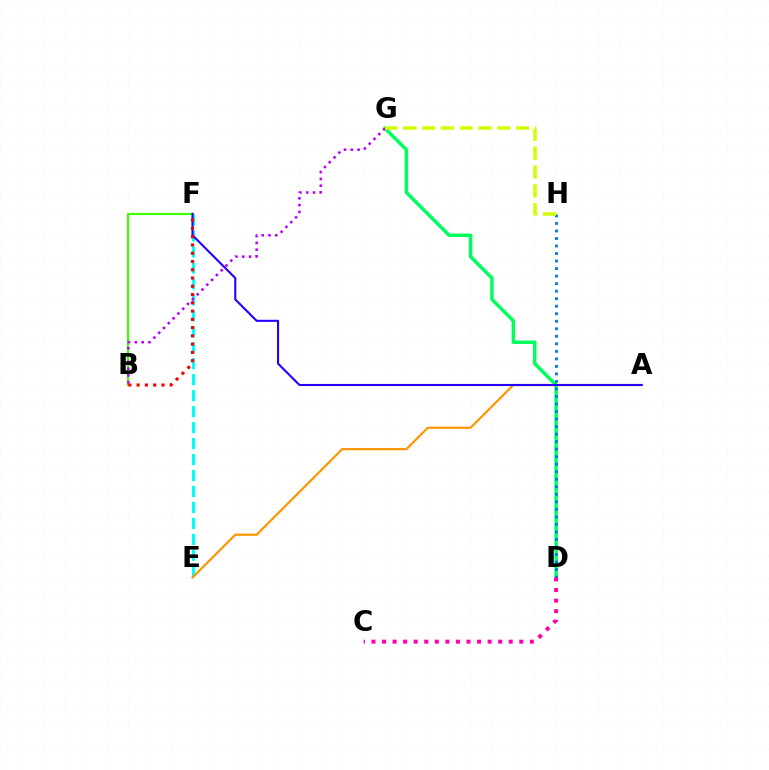{('E', 'F'): [{'color': '#00fff6', 'line_style': 'dashed', 'thickness': 2.17}], ('B', 'F'): [{'color': '#3dff00', 'line_style': 'solid', 'thickness': 1.57}, {'color': '#ff0000', 'line_style': 'dotted', 'thickness': 2.25}], ('D', 'G'): [{'color': '#00ff5c', 'line_style': 'solid', 'thickness': 2.49}], ('D', 'H'): [{'color': '#0074ff', 'line_style': 'dotted', 'thickness': 2.04}], ('A', 'E'): [{'color': '#ff9400', 'line_style': 'solid', 'thickness': 1.57}], ('A', 'F'): [{'color': '#2500ff', 'line_style': 'solid', 'thickness': 1.51}], ('B', 'G'): [{'color': '#b900ff', 'line_style': 'dotted', 'thickness': 1.85}], ('G', 'H'): [{'color': '#d1ff00', 'line_style': 'dashed', 'thickness': 2.55}], ('C', 'D'): [{'color': '#ff00ac', 'line_style': 'dotted', 'thickness': 2.87}]}